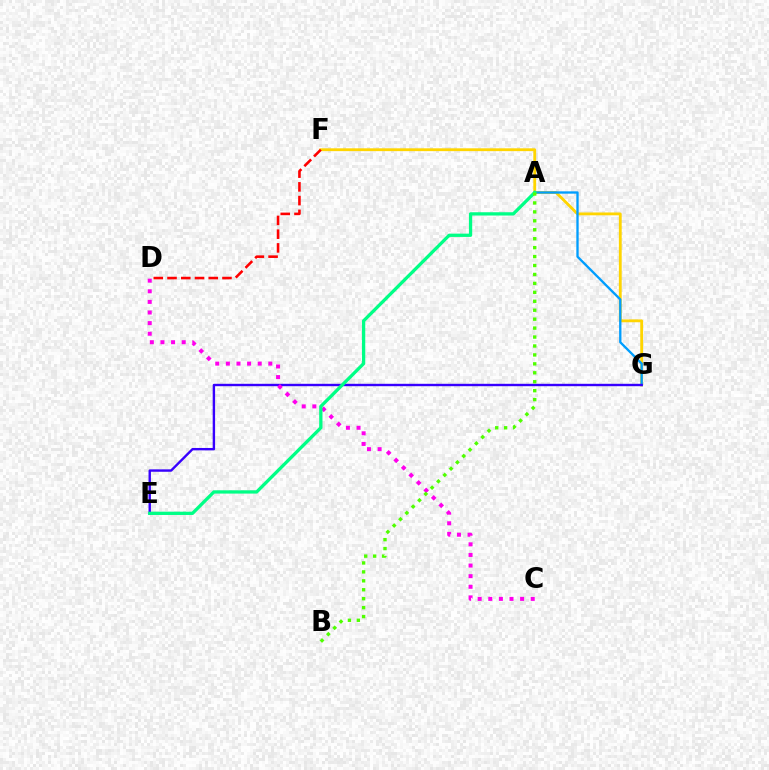{('F', 'G'): [{'color': '#ffd500', 'line_style': 'solid', 'thickness': 2.04}], ('D', 'F'): [{'color': '#ff0000', 'line_style': 'dashed', 'thickness': 1.87}], ('A', 'G'): [{'color': '#009eff', 'line_style': 'solid', 'thickness': 1.68}], ('E', 'G'): [{'color': '#3700ff', 'line_style': 'solid', 'thickness': 1.73}], ('C', 'D'): [{'color': '#ff00ed', 'line_style': 'dotted', 'thickness': 2.88}], ('A', 'E'): [{'color': '#00ff86', 'line_style': 'solid', 'thickness': 2.36}], ('A', 'B'): [{'color': '#4fff00', 'line_style': 'dotted', 'thickness': 2.43}]}